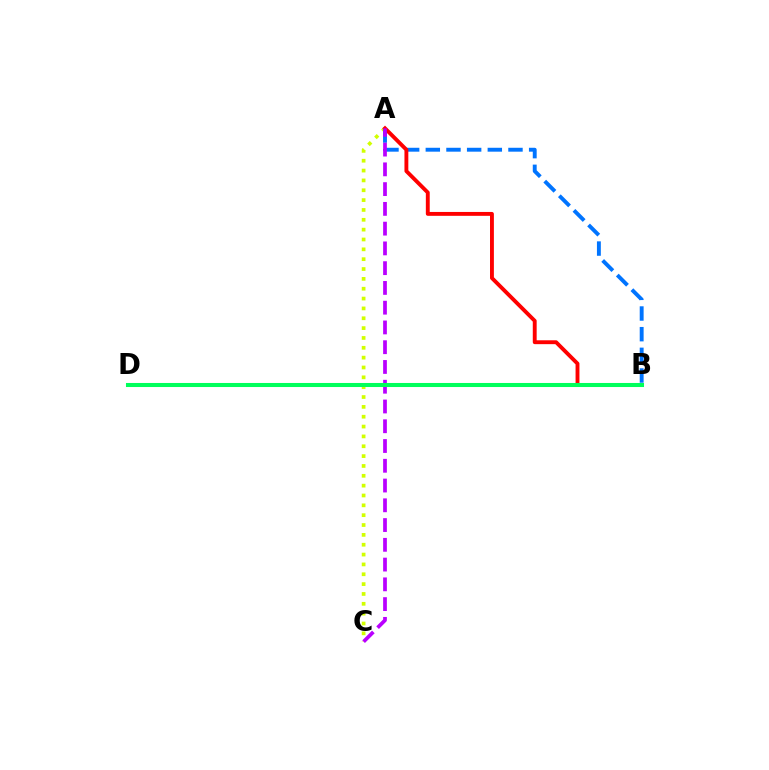{('A', 'C'): [{'color': '#d1ff00', 'line_style': 'dotted', 'thickness': 2.68}, {'color': '#b900ff', 'line_style': 'dashed', 'thickness': 2.68}], ('A', 'B'): [{'color': '#0074ff', 'line_style': 'dashed', 'thickness': 2.81}, {'color': '#ff0000', 'line_style': 'solid', 'thickness': 2.79}], ('B', 'D'): [{'color': '#00ff5c', 'line_style': 'solid', 'thickness': 2.92}]}